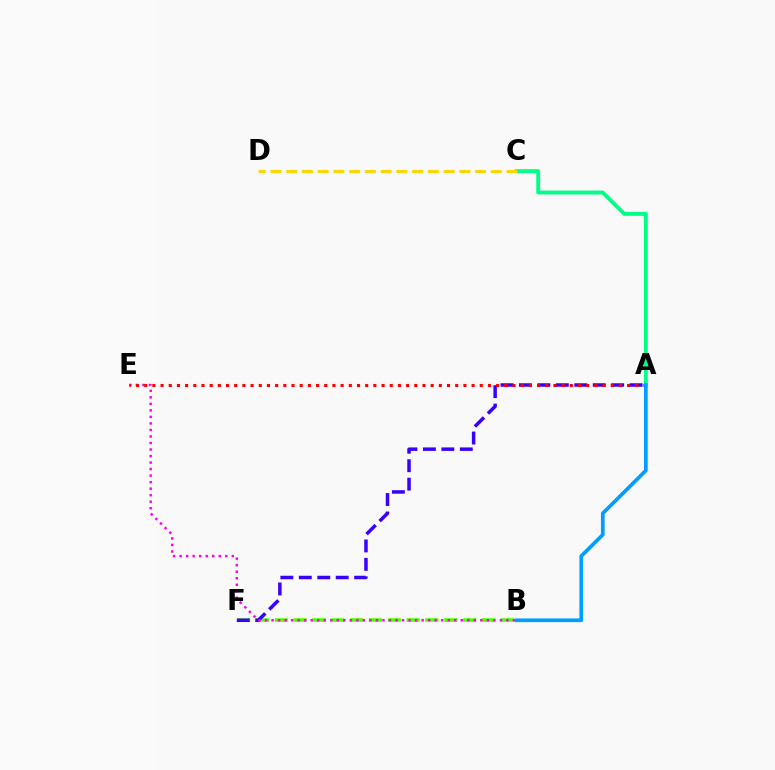{('B', 'F'): [{'color': '#4fff00', 'line_style': 'dashed', 'thickness': 2.56}], ('A', 'C'): [{'color': '#00ff86', 'line_style': 'solid', 'thickness': 2.79}], ('A', 'F'): [{'color': '#3700ff', 'line_style': 'dashed', 'thickness': 2.51}], ('C', 'D'): [{'color': '#ffd500', 'line_style': 'dashed', 'thickness': 2.14}], ('B', 'E'): [{'color': '#ff00ed', 'line_style': 'dotted', 'thickness': 1.77}], ('A', 'E'): [{'color': '#ff0000', 'line_style': 'dotted', 'thickness': 2.22}], ('A', 'B'): [{'color': '#009eff', 'line_style': 'solid', 'thickness': 2.67}]}